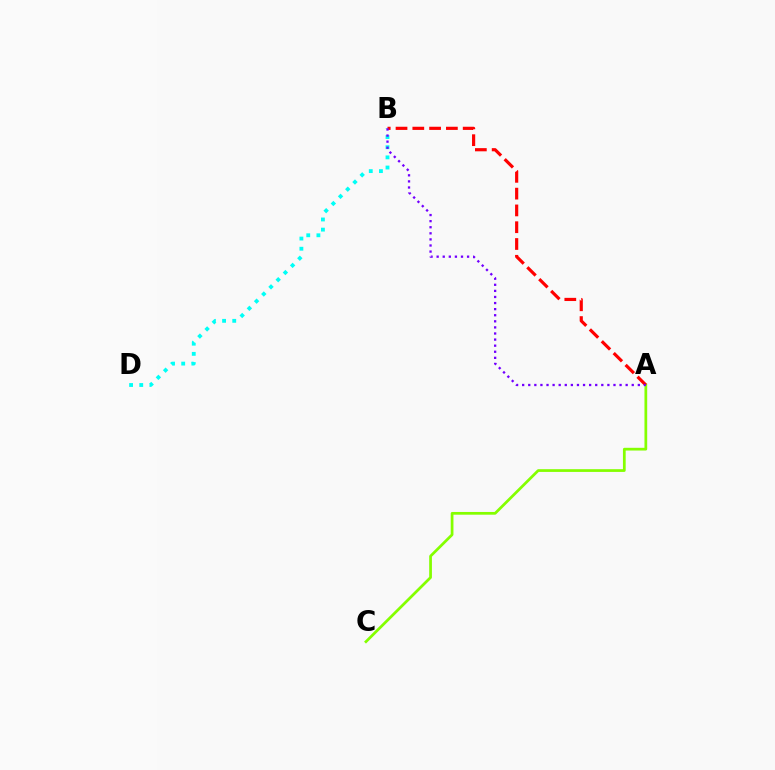{('A', 'C'): [{'color': '#84ff00', 'line_style': 'solid', 'thickness': 1.97}], ('B', 'D'): [{'color': '#00fff6', 'line_style': 'dotted', 'thickness': 2.76}], ('A', 'B'): [{'color': '#ff0000', 'line_style': 'dashed', 'thickness': 2.28}, {'color': '#7200ff', 'line_style': 'dotted', 'thickness': 1.65}]}